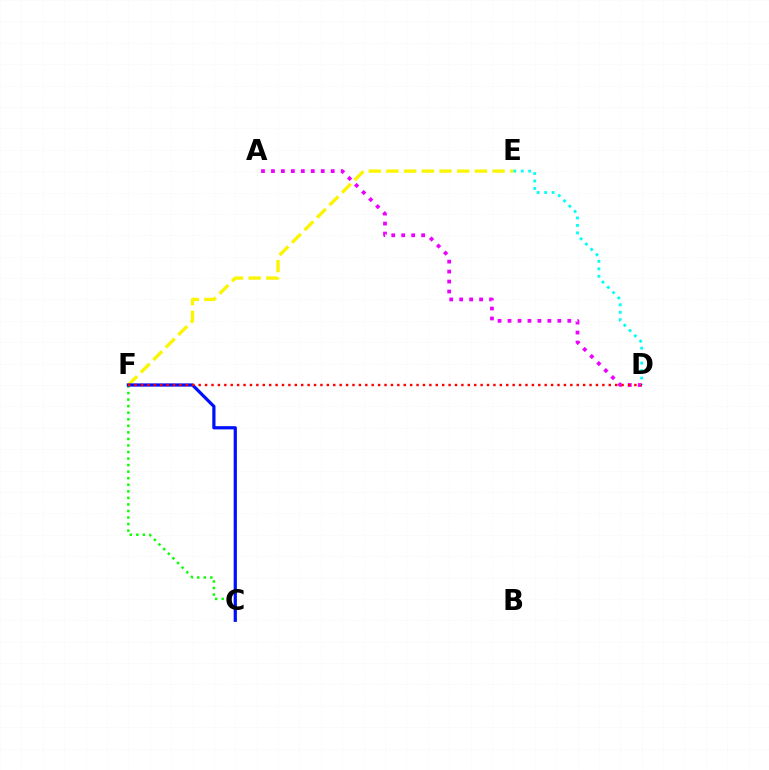{('A', 'D'): [{'color': '#ee00ff', 'line_style': 'dotted', 'thickness': 2.71}], ('E', 'F'): [{'color': '#fcf500', 'line_style': 'dashed', 'thickness': 2.4}], ('C', 'F'): [{'color': '#08ff00', 'line_style': 'dotted', 'thickness': 1.78}, {'color': '#0010ff', 'line_style': 'solid', 'thickness': 2.32}], ('D', 'E'): [{'color': '#00fff6', 'line_style': 'dotted', 'thickness': 2.03}], ('D', 'F'): [{'color': '#ff0000', 'line_style': 'dotted', 'thickness': 1.74}]}